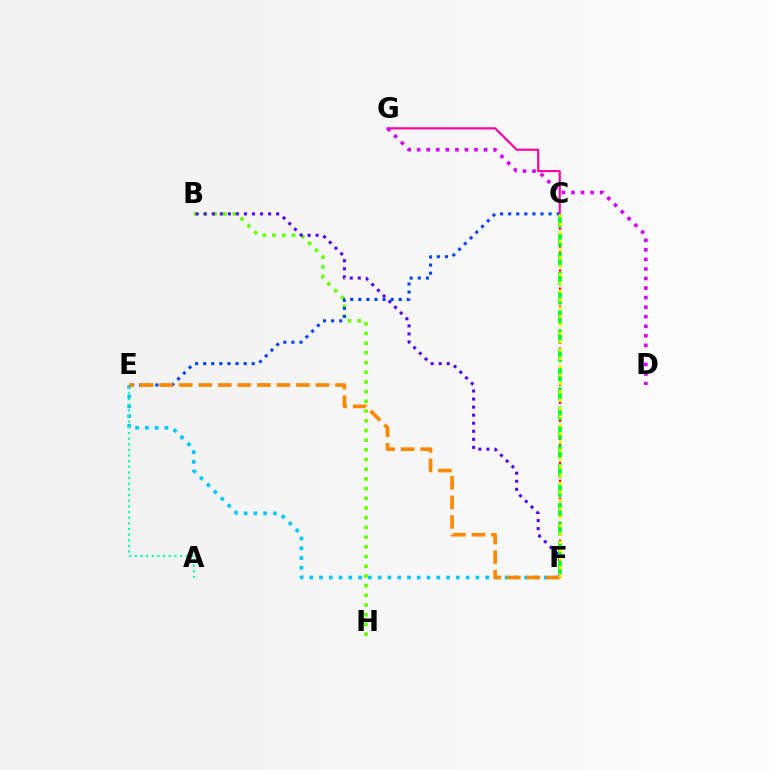{('B', 'H'): [{'color': '#66ff00', 'line_style': 'dotted', 'thickness': 2.64}], ('C', 'E'): [{'color': '#003fff', 'line_style': 'dotted', 'thickness': 2.2}], ('B', 'F'): [{'color': '#4f00ff', 'line_style': 'dotted', 'thickness': 2.19}], ('C', 'F'): [{'color': '#ff0000', 'line_style': 'dotted', 'thickness': 1.63}, {'color': '#00ff27', 'line_style': 'dashed', 'thickness': 2.62}, {'color': '#eeff00', 'line_style': 'dotted', 'thickness': 2.27}], ('C', 'G'): [{'color': '#ff00a0', 'line_style': 'solid', 'thickness': 1.56}], ('E', 'F'): [{'color': '#00c7ff', 'line_style': 'dotted', 'thickness': 2.65}, {'color': '#ff8800', 'line_style': 'dashed', 'thickness': 2.65}], ('D', 'G'): [{'color': '#d600ff', 'line_style': 'dotted', 'thickness': 2.6}], ('A', 'E'): [{'color': '#00ffaf', 'line_style': 'dotted', 'thickness': 1.53}]}